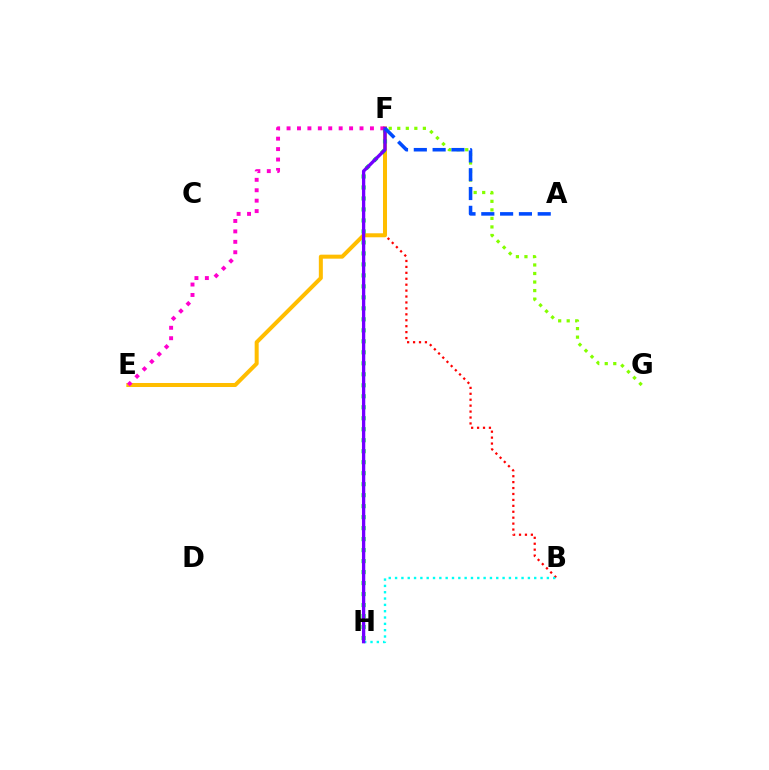{('B', 'F'): [{'color': '#ff0000', 'line_style': 'dotted', 'thickness': 1.61}], ('E', 'F'): [{'color': '#ffbd00', 'line_style': 'solid', 'thickness': 2.88}, {'color': '#ff00cf', 'line_style': 'dotted', 'thickness': 2.83}], ('F', 'H'): [{'color': '#00ff39', 'line_style': 'dotted', 'thickness': 2.99}, {'color': '#7200ff', 'line_style': 'solid', 'thickness': 2.39}], ('F', 'G'): [{'color': '#84ff00', 'line_style': 'dotted', 'thickness': 2.32}], ('B', 'H'): [{'color': '#00fff6', 'line_style': 'dotted', 'thickness': 1.72}], ('A', 'F'): [{'color': '#004bff', 'line_style': 'dashed', 'thickness': 2.56}]}